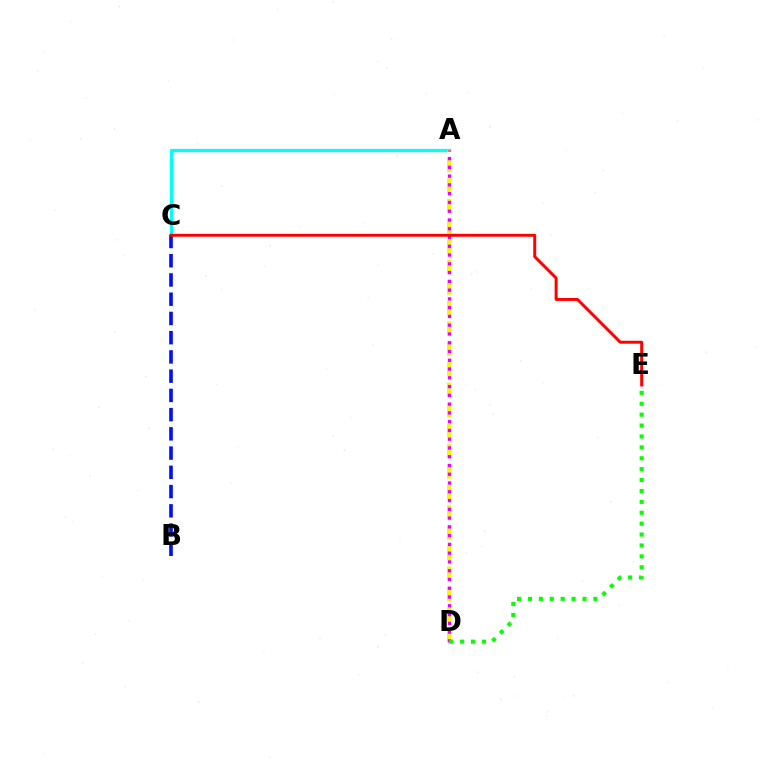{('A', 'C'): [{'color': '#00fff6', 'line_style': 'solid', 'thickness': 2.37}], ('A', 'D'): [{'color': '#fcf500', 'line_style': 'dashed', 'thickness': 2.78}, {'color': '#ee00ff', 'line_style': 'dotted', 'thickness': 2.38}], ('B', 'C'): [{'color': '#0010ff', 'line_style': 'dashed', 'thickness': 2.61}], ('D', 'E'): [{'color': '#08ff00', 'line_style': 'dotted', 'thickness': 2.96}], ('C', 'E'): [{'color': '#ff0000', 'line_style': 'solid', 'thickness': 2.13}]}